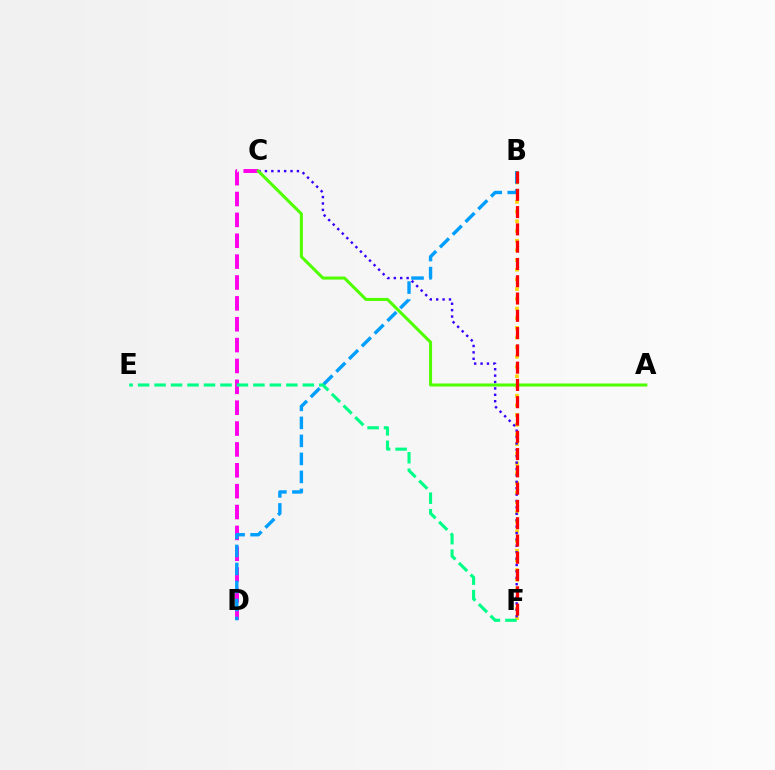{('B', 'F'): [{'color': '#ffd500', 'line_style': 'dotted', 'thickness': 2.63}, {'color': '#ff0000', 'line_style': 'dashed', 'thickness': 2.35}], ('C', 'F'): [{'color': '#3700ff', 'line_style': 'dotted', 'thickness': 1.74}], ('C', 'D'): [{'color': '#ff00ed', 'line_style': 'dashed', 'thickness': 2.83}], ('A', 'C'): [{'color': '#4fff00', 'line_style': 'solid', 'thickness': 2.19}], ('B', 'D'): [{'color': '#009eff', 'line_style': 'dashed', 'thickness': 2.45}], ('E', 'F'): [{'color': '#00ff86', 'line_style': 'dashed', 'thickness': 2.24}]}